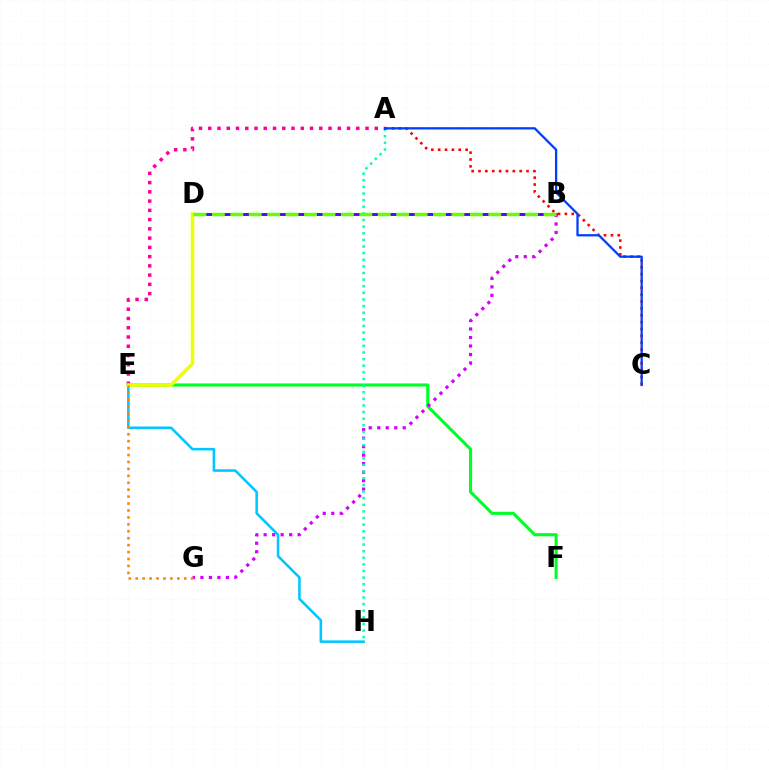{('E', 'F'): [{'color': '#00ff27', 'line_style': 'solid', 'thickness': 2.24}], ('B', 'D'): [{'color': '#4f00ff', 'line_style': 'solid', 'thickness': 2.07}, {'color': '#66ff00', 'line_style': 'dashed', 'thickness': 2.5}], ('B', 'G'): [{'color': '#d600ff', 'line_style': 'dotted', 'thickness': 2.31}], ('E', 'H'): [{'color': '#00c7ff', 'line_style': 'solid', 'thickness': 1.84}], ('A', 'H'): [{'color': '#00ffaf', 'line_style': 'dotted', 'thickness': 1.8}], ('A', 'C'): [{'color': '#ff0000', 'line_style': 'dotted', 'thickness': 1.86}, {'color': '#003fff', 'line_style': 'solid', 'thickness': 1.64}], ('A', 'E'): [{'color': '#ff00a0', 'line_style': 'dotted', 'thickness': 2.51}], ('D', 'E'): [{'color': '#eeff00', 'line_style': 'solid', 'thickness': 2.54}], ('E', 'G'): [{'color': '#ff8800', 'line_style': 'dotted', 'thickness': 1.88}]}